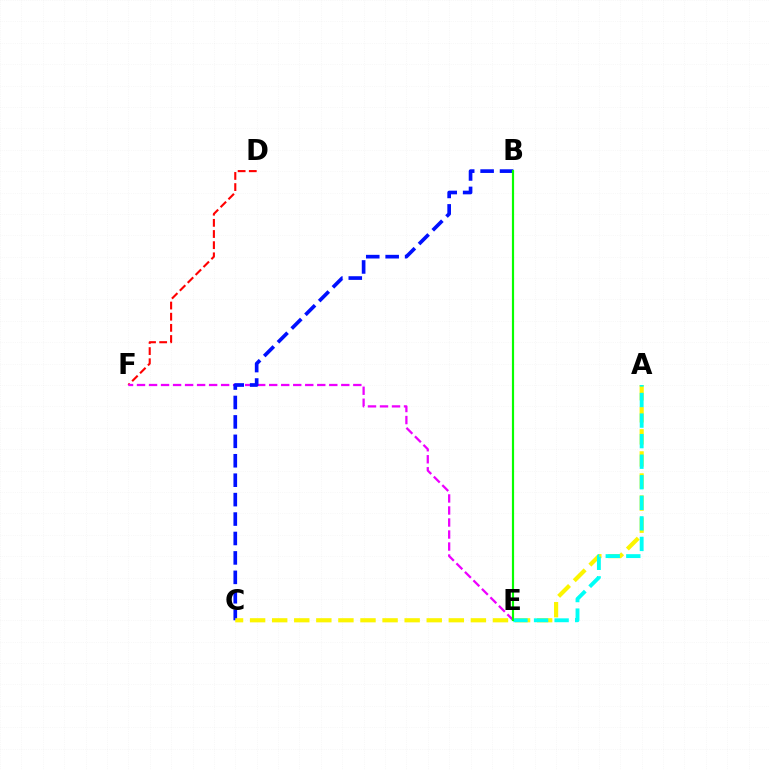{('D', 'F'): [{'color': '#ff0000', 'line_style': 'dashed', 'thickness': 1.52}], ('E', 'F'): [{'color': '#ee00ff', 'line_style': 'dashed', 'thickness': 1.63}], ('B', 'C'): [{'color': '#0010ff', 'line_style': 'dashed', 'thickness': 2.64}], ('A', 'C'): [{'color': '#fcf500', 'line_style': 'dashed', 'thickness': 3.0}], ('A', 'E'): [{'color': '#00fff6', 'line_style': 'dashed', 'thickness': 2.79}], ('B', 'E'): [{'color': '#08ff00', 'line_style': 'solid', 'thickness': 1.57}]}